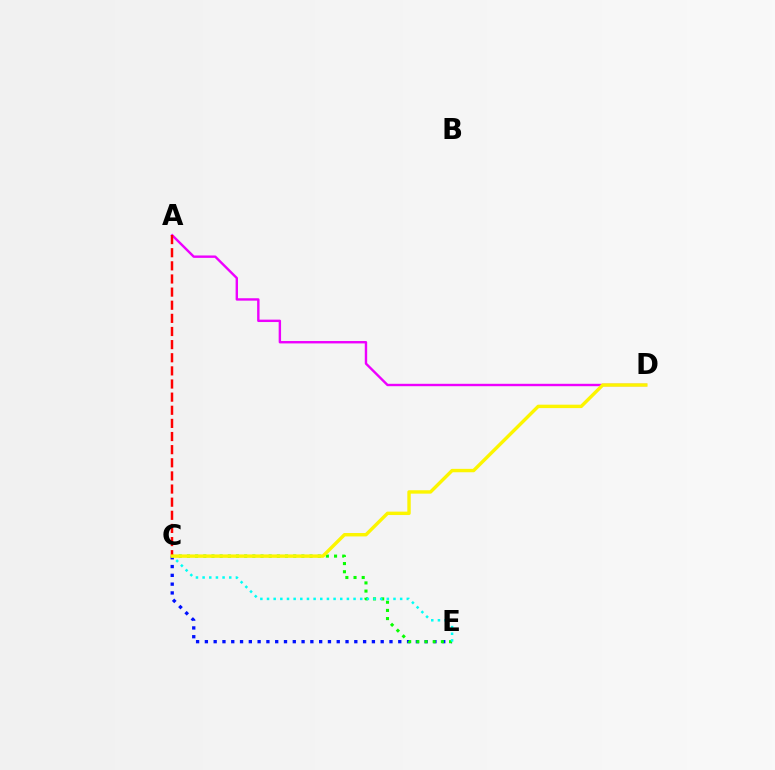{('A', 'D'): [{'color': '#ee00ff', 'line_style': 'solid', 'thickness': 1.73}], ('C', 'E'): [{'color': '#0010ff', 'line_style': 'dotted', 'thickness': 2.39}, {'color': '#08ff00', 'line_style': 'dotted', 'thickness': 2.22}, {'color': '#00fff6', 'line_style': 'dotted', 'thickness': 1.81}], ('A', 'C'): [{'color': '#ff0000', 'line_style': 'dashed', 'thickness': 1.78}], ('C', 'D'): [{'color': '#fcf500', 'line_style': 'solid', 'thickness': 2.45}]}